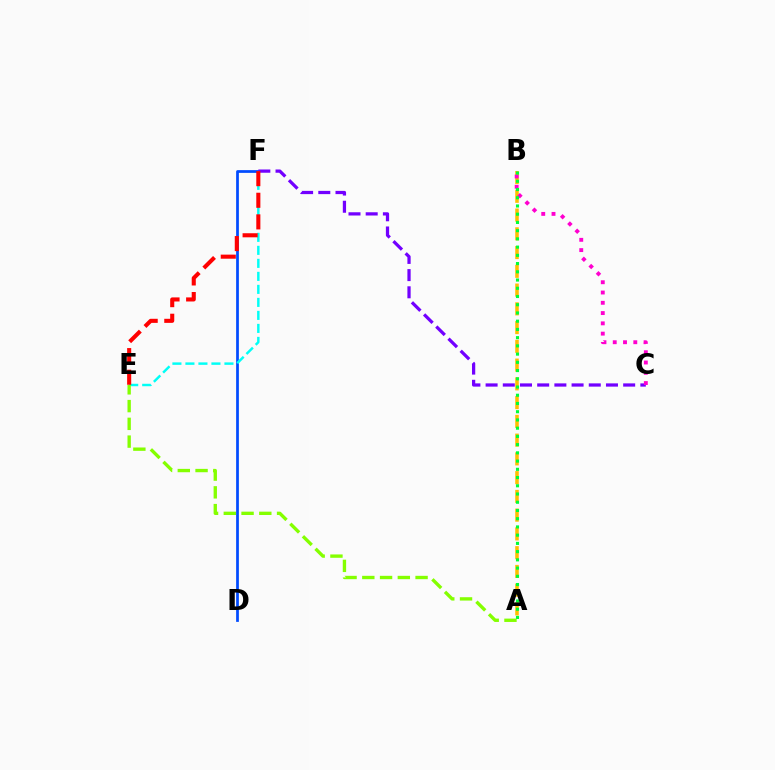{('D', 'F'): [{'color': '#004bff', 'line_style': 'solid', 'thickness': 1.98}], ('C', 'F'): [{'color': '#7200ff', 'line_style': 'dashed', 'thickness': 2.34}], ('A', 'B'): [{'color': '#ffbd00', 'line_style': 'dashed', 'thickness': 2.55}, {'color': '#00ff39', 'line_style': 'dotted', 'thickness': 2.24}], ('B', 'C'): [{'color': '#ff00cf', 'line_style': 'dotted', 'thickness': 2.79}], ('E', 'F'): [{'color': '#00fff6', 'line_style': 'dashed', 'thickness': 1.77}, {'color': '#ff0000', 'line_style': 'dashed', 'thickness': 2.94}], ('A', 'E'): [{'color': '#84ff00', 'line_style': 'dashed', 'thickness': 2.41}]}